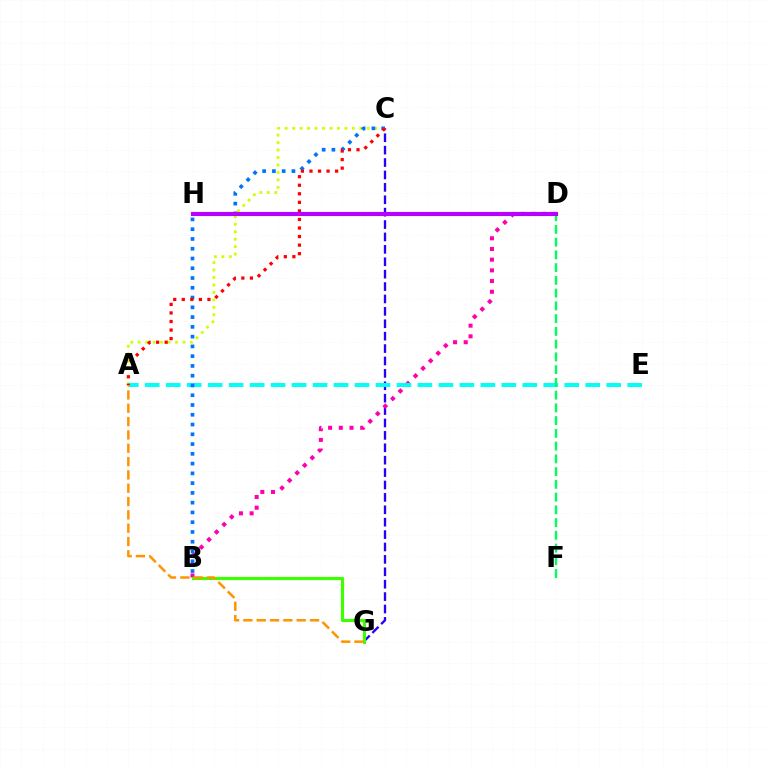{('C', 'G'): [{'color': '#2500ff', 'line_style': 'dashed', 'thickness': 1.68}], ('B', 'D'): [{'color': '#ff00ac', 'line_style': 'dotted', 'thickness': 2.9}], ('A', 'C'): [{'color': '#d1ff00', 'line_style': 'dotted', 'thickness': 2.03}, {'color': '#ff0000', 'line_style': 'dotted', 'thickness': 2.32}], ('A', 'E'): [{'color': '#00fff6', 'line_style': 'dashed', 'thickness': 2.85}], ('B', 'C'): [{'color': '#0074ff', 'line_style': 'dotted', 'thickness': 2.65}], ('B', 'G'): [{'color': '#3dff00', 'line_style': 'solid', 'thickness': 2.27}], ('D', 'F'): [{'color': '#00ff5c', 'line_style': 'dashed', 'thickness': 1.73}], ('D', 'H'): [{'color': '#b900ff', 'line_style': 'solid', 'thickness': 2.96}], ('A', 'G'): [{'color': '#ff9400', 'line_style': 'dashed', 'thickness': 1.81}]}